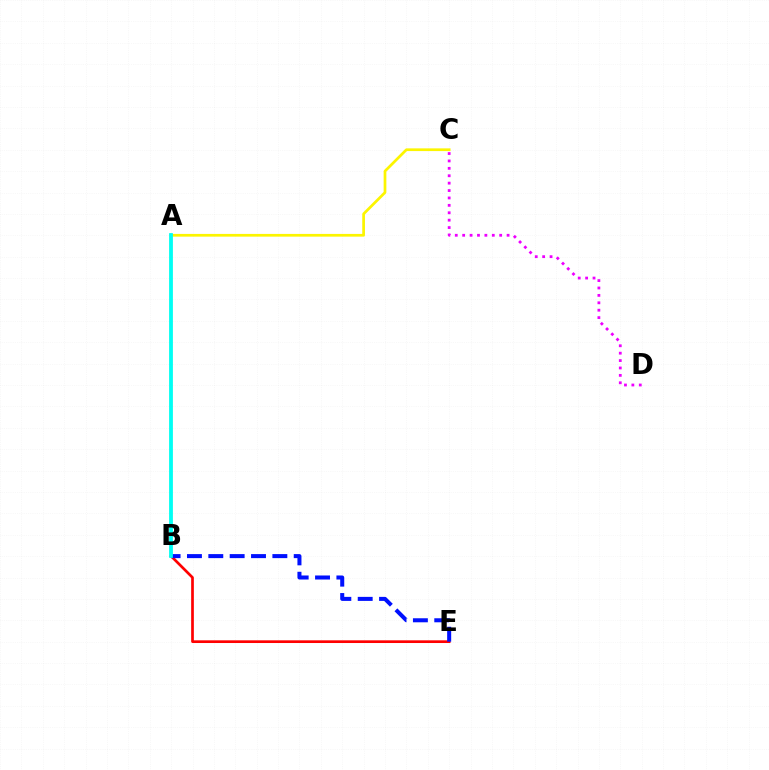{('B', 'E'): [{'color': '#ff0000', 'line_style': 'solid', 'thickness': 1.94}, {'color': '#0010ff', 'line_style': 'dashed', 'thickness': 2.9}], ('C', 'D'): [{'color': '#ee00ff', 'line_style': 'dotted', 'thickness': 2.01}], ('A', 'C'): [{'color': '#fcf500', 'line_style': 'solid', 'thickness': 1.96}], ('A', 'B'): [{'color': '#08ff00', 'line_style': 'solid', 'thickness': 1.67}, {'color': '#00fff6', 'line_style': 'solid', 'thickness': 2.7}]}